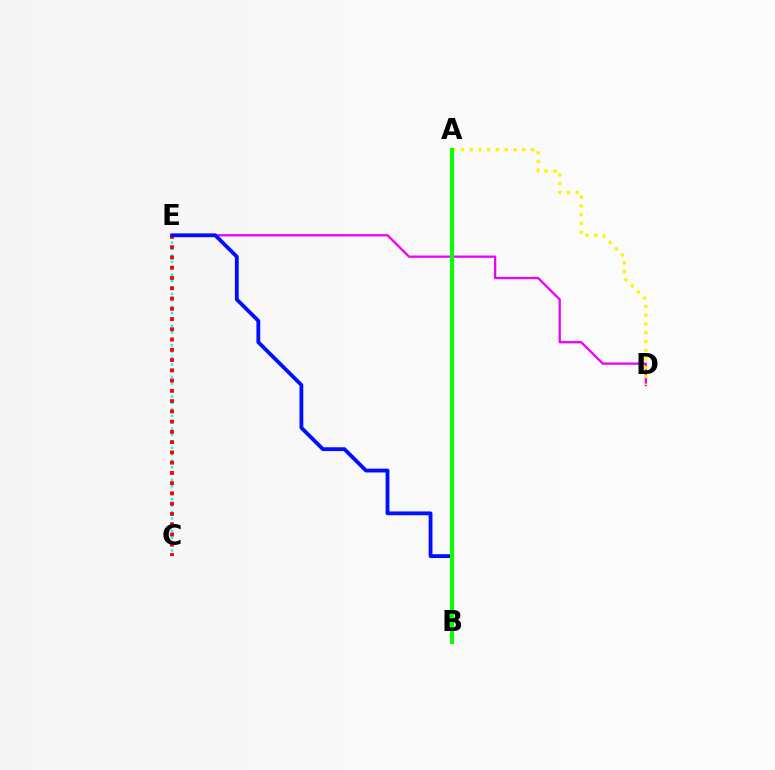{('C', 'E'): [{'color': '#00fff6', 'line_style': 'dotted', 'thickness': 1.74}, {'color': '#ff0000', 'line_style': 'dotted', 'thickness': 2.79}], ('D', 'E'): [{'color': '#ee00ff', 'line_style': 'solid', 'thickness': 1.66}], ('A', 'D'): [{'color': '#fcf500', 'line_style': 'dotted', 'thickness': 2.38}], ('B', 'E'): [{'color': '#0010ff', 'line_style': 'solid', 'thickness': 2.75}], ('A', 'B'): [{'color': '#08ff00', 'line_style': 'solid', 'thickness': 2.87}]}